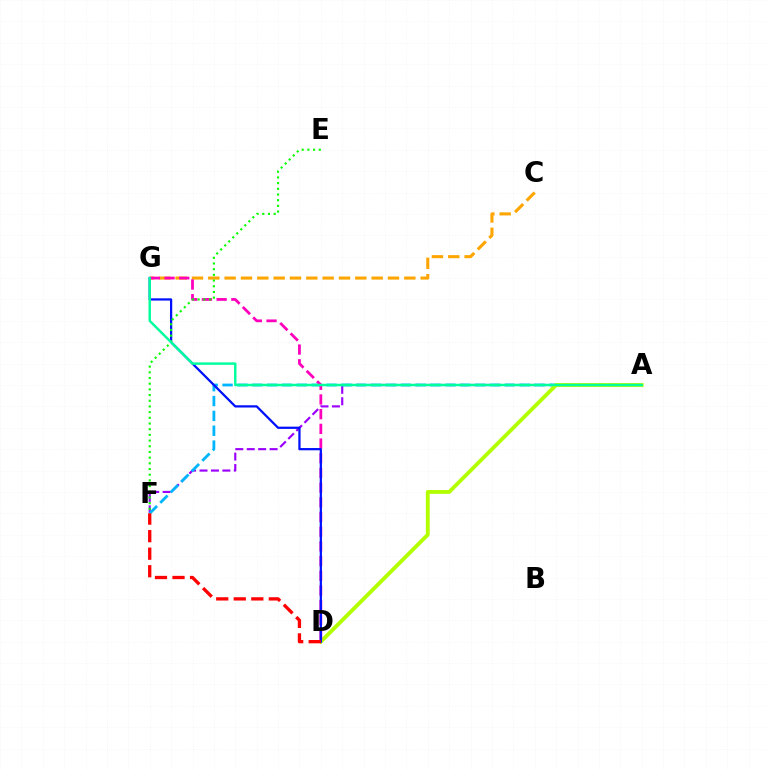{('C', 'G'): [{'color': '#ffa500', 'line_style': 'dashed', 'thickness': 2.22}], ('A', 'F'): [{'color': '#9b00ff', 'line_style': 'dashed', 'thickness': 1.55}, {'color': '#00b5ff', 'line_style': 'dashed', 'thickness': 2.02}], ('A', 'D'): [{'color': '#b3ff00', 'line_style': 'solid', 'thickness': 2.78}], ('D', 'G'): [{'color': '#ff00bd', 'line_style': 'dashed', 'thickness': 2.0}, {'color': '#0010ff', 'line_style': 'solid', 'thickness': 1.62}], ('E', 'F'): [{'color': '#08ff00', 'line_style': 'dotted', 'thickness': 1.55}], ('A', 'G'): [{'color': '#00ff9d', 'line_style': 'solid', 'thickness': 1.76}], ('D', 'F'): [{'color': '#ff0000', 'line_style': 'dashed', 'thickness': 2.38}]}